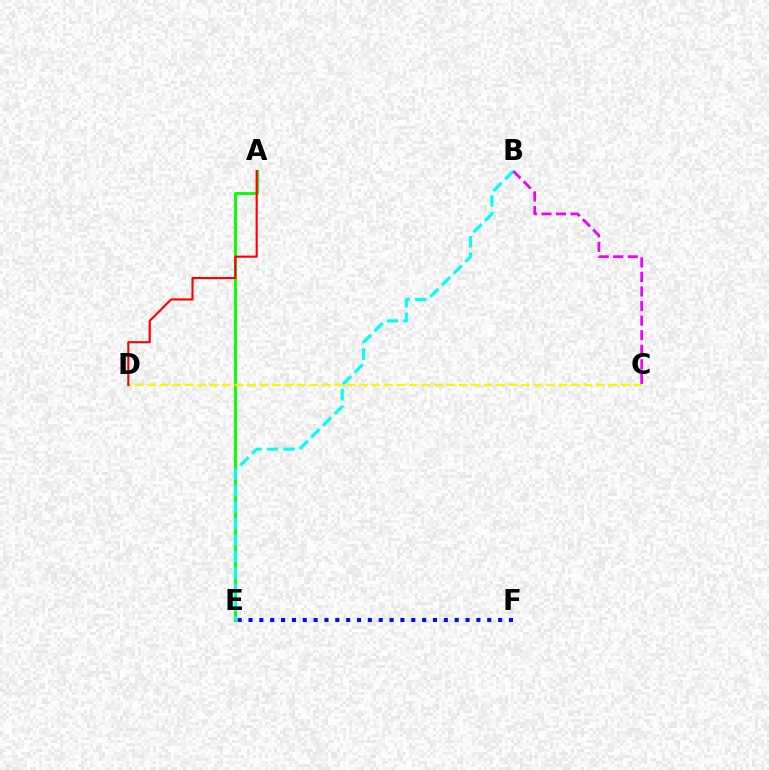{('A', 'E'): [{'color': '#08ff00', 'line_style': 'solid', 'thickness': 2.09}], ('C', 'D'): [{'color': '#fcf500', 'line_style': 'dashed', 'thickness': 1.69}], ('E', 'F'): [{'color': '#0010ff', 'line_style': 'dotted', 'thickness': 2.95}], ('A', 'D'): [{'color': '#ff0000', 'line_style': 'solid', 'thickness': 1.54}], ('B', 'E'): [{'color': '#00fff6', 'line_style': 'dashed', 'thickness': 2.24}], ('B', 'C'): [{'color': '#ee00ff', 'line_style': 'dashed', 'thickness': 1.98}]}